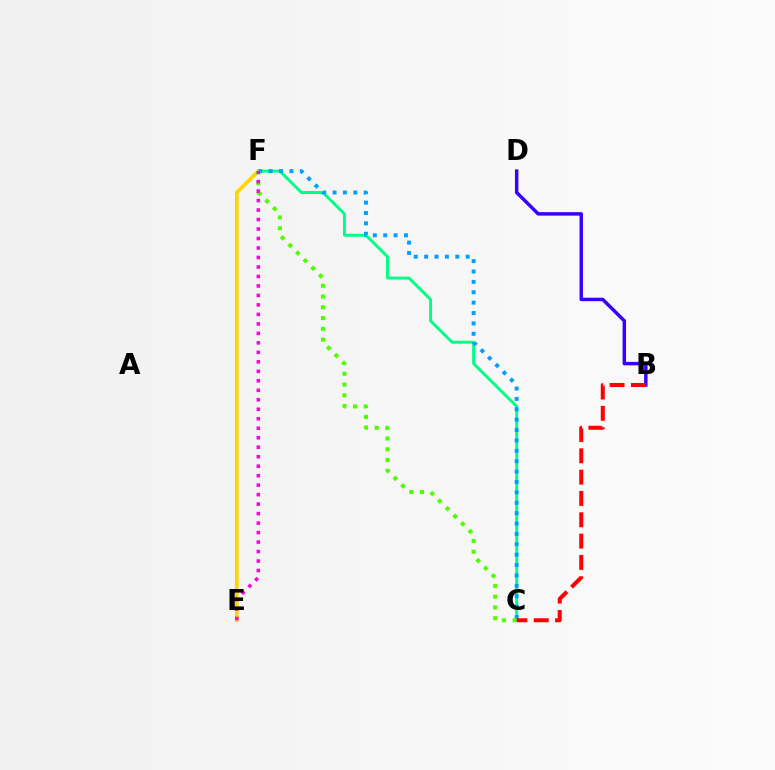{('C', 'F'): [{'color': '#00ff86', 'line_style': 'solid', 'thickness': 2.11}, {'color': '#009eff', 'line_style': 'dotted', 'thickness': 2.82}, {'color': '#4fff00', 'line_style': 'dotted', 'thickness': 2.93}], ('E', 'F'): [{'color': '#ffd500', 'line_style': 'solid', 'thickness': 2.65}, {'color': '#ff00ed', 'line_style': 'dotted', 'thickness': 2.58}], ('B', 'D'): [{'color': '#3700ff', 'line_style': 'solid', 'thickness': 2.49}], ('B', 'C'): [{'color': '#ff0000', 'line_style': 'dashed', 'thickness': 2.9}]}